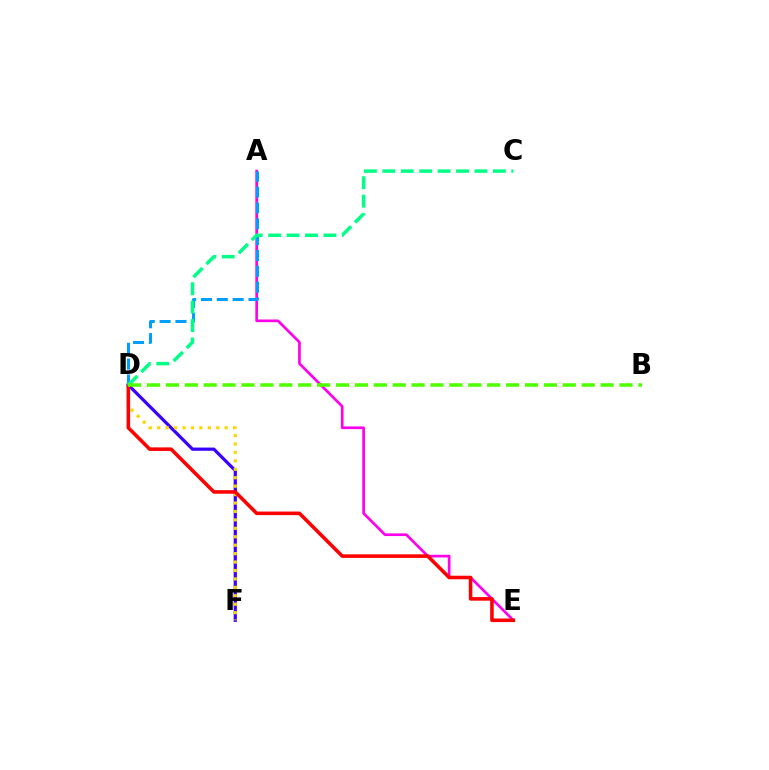{('D', 'F'): [{'color': '#3700ff', 'line_style': 'solid', 'thickness': 2.31}, {'color': '#ffd500', 'line_style': 'dotted', 'thickness': 2.29}], ('A', 'E'): [{'color': '#ff00ed', 'line_style': 'solid', 'thickness': 1.93}], ('D', 'E'): [{'color': '#ff0000', 'line_style': 'solid', 'thickness': 2.57}], ('A', 'D'): [{'color': '#009eff', 'line_style': 'dashed', 'thickness': 2.15}], ('C', 'D'): [{'color': '#00ff86', 'line_style': 'dashed', 'thickness': 2.5}], ('B', 'D'): [{'color': '#4fff00', 'line_style': 'dashed', 'thickness': 2.57}]}